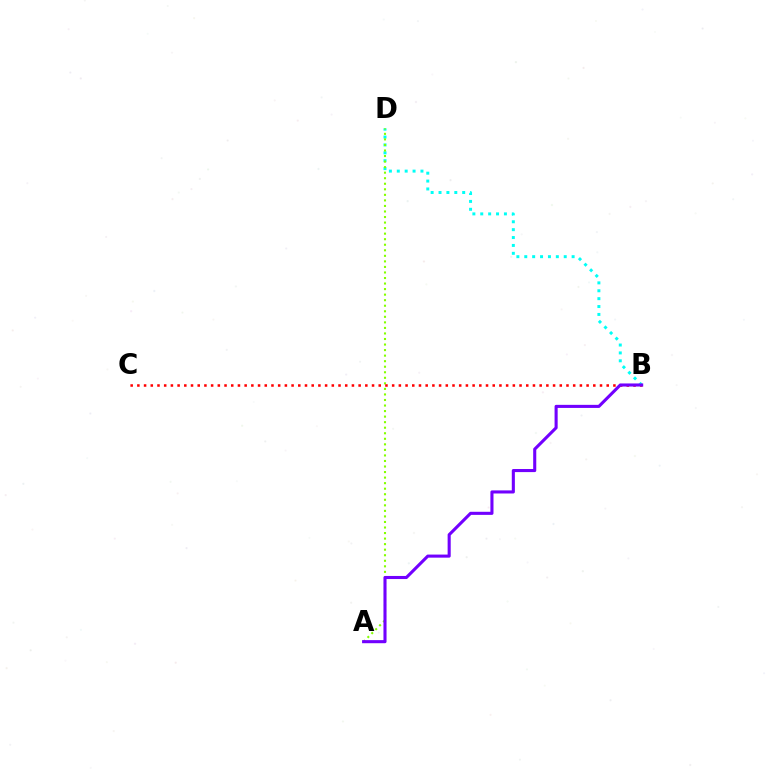{('B', 'D'): [{'color': '#00fff6', 'line_style': 'dotted', 'thickness': 2.14}], ('A', 'D'): [{'color': '#84ff00', 'line_style': 'dotted', 'thickness': 1.51}], ('B', 'C'): [{'color': '#ff0000', 'line_style': 'dotted', 'thickness': 1.82}], ('A', 'B'): [{'color': '#7200ff', 'line_style': 'solid', 'thickness': 2.22}]}